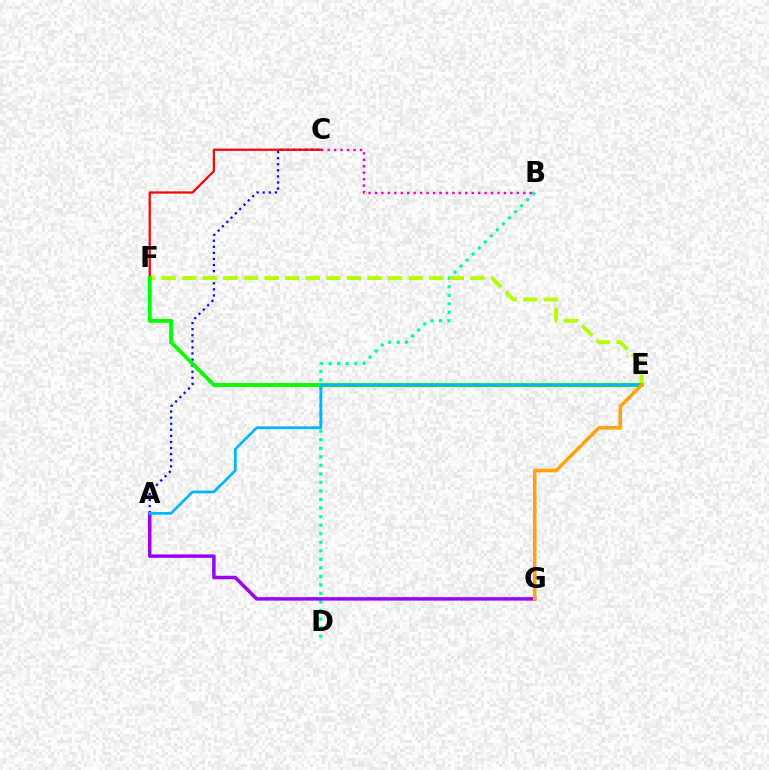{('B', 'D'): [{'color': '#00ff9d', 'line_style': 'dotted', 'thickness': 2.32}], ('A', 'C'): [{'color': '#0010ff', 'line_style': 'dotted', 'thickness': 1.65}], ('B', 'C'): [{'color': '#ff00bd', 'line_style': 'dotted', 'thickness': 1.75}], ('A', 'G'): [{'color': '#9b00ff', 'line_style': 'solid', 'thickness': 2.51}], ('E', 'F'): [{'color': '#b3ff00', 'line_style': 'dashed', 'thickness': 2.8}, {'color': '#08ff00', 'line_style': 'solid', 'thickness': 2.79}], ('C', 'F'): [{'color': '#ff0000', 'line_style': 'solid', 'thickness': 1.61}], ('A', 'E'): [{'color': '#00b5ff', 'line_style': 'solid', 'thickness': 1.97}], ('E', 'G'): [{'color': '#ffa500', 'line_style': 'solid', 'thickness': 2.54}]}